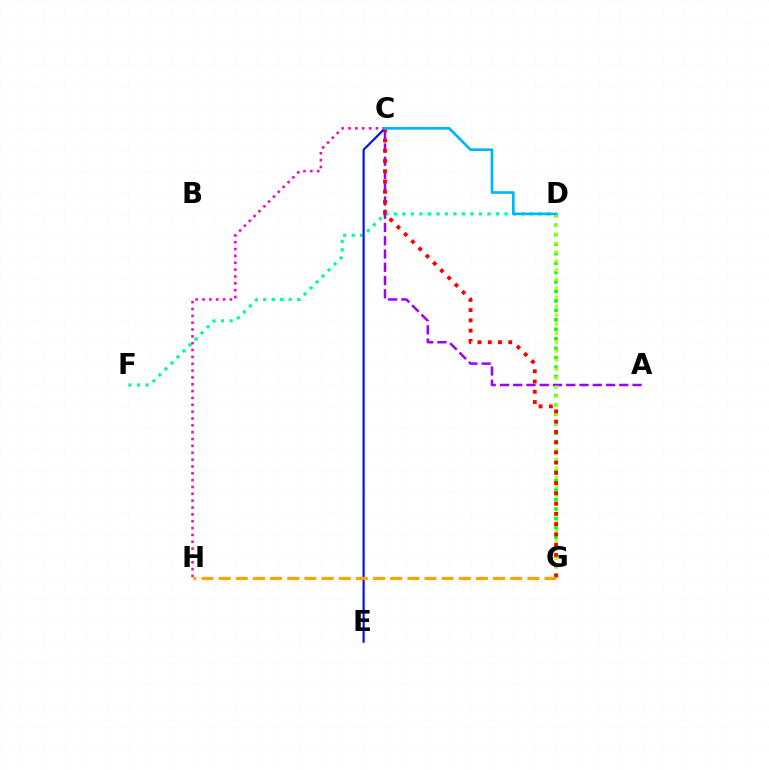{('D', 'G'): [{'color': '#08ff00', 'line_style': 'dotted', 'thickness': 2.57}, {'color': '#b3ff00', 'line_style': 'dotted', 'thickness': 2.44}], ('D', 'F'): [{'color': '#00ff9d', 'line_style': 'dotted', 'thickness': 2.31}], ('C', 'E'): [{'color': '#0010ff', 'line_style': 'solid', 'thickness': 1.57}], ('A', 'C'): [{'color': '#9b00ff', 'line_style': 'dashed', 'thickness': 1.8}], ('C', 'G'): [{'color': '#ff0000', 'line_style': 'dotted', 'thickness': 2.79}], ('G', 'H'): [{'color': '#ffa500', 'line_style': 'dashed', 'thickness': 2.33}], ('C', 'H'): [{'color': '#ff00bd', 'line_style': 'dotted', 'thickness': 1.86}], ('C', 'D'): [{'color': '#00b5ff', 'line_style': 'solid', 'thickness': 1.92}]}